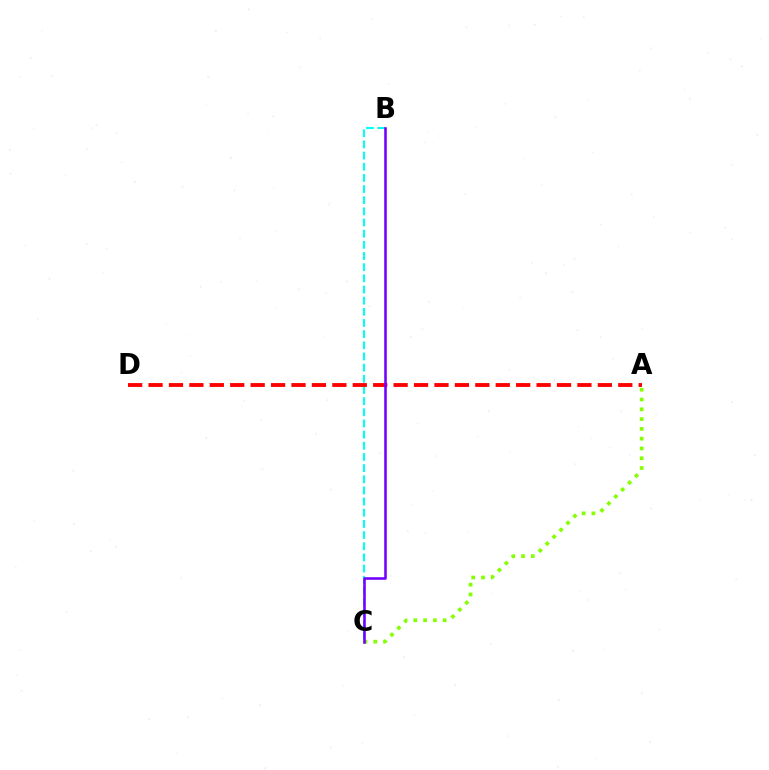{('A', 'C'): [{'color': '#84ff00', 'line_style': 'dotted', 'thickness': 2.66}], ('B', 'C'): [{'color': '#00fff6', 'line_style': 'dashed', 'thickness': 1.52}, {'color': '#7200ff', 'line_style': 'solid', 'thickness': 1.85}], ('A', 'D'): [{'color': '#ff0000', 'line_style': 'dashed', 'thickness': 2.77}]}